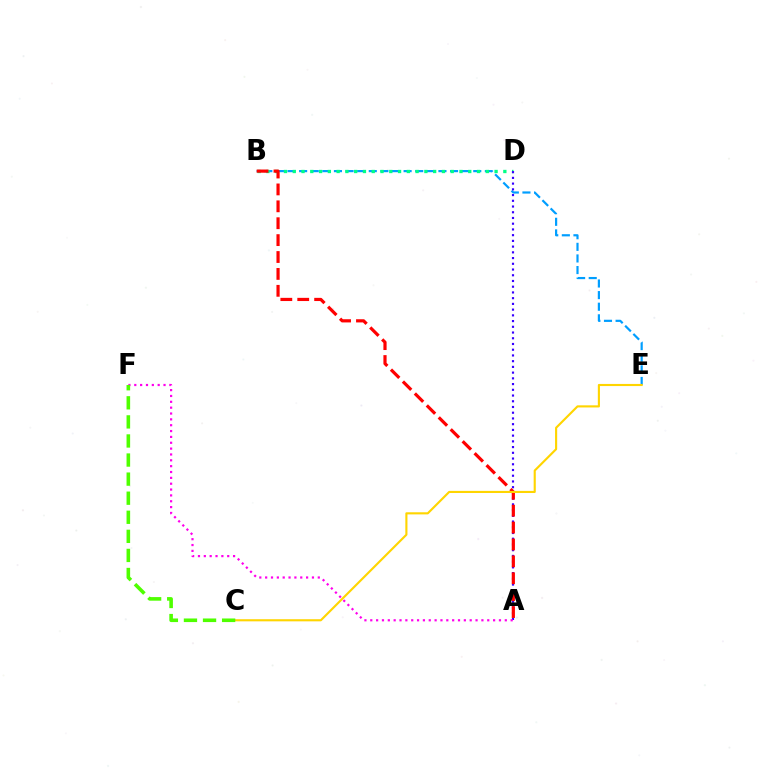{('B', 'E'): [{'color': '#009eff', 'line_style': 'dashed', 'thickness': 1.58}], ('B', 'D'): [{'color': '#00ff86', 'line_style': 'dotted', 'thickness': 2.38}], ('A', 'D'): [{'color': '#3700ff', 'line_style': 'dotted', 'thickness': 1.56}], ('A', 'B'): [{'color': '#ff0000', 'line_style': 'dashed', 'thickness': 2.3}], ('A', 'F'): [{'color': '#ff00ed', 'line_style': 'dotted', 'thickness': 1.59}], ('C', 'E'): [{'color': '#ffd500', 'line_style': 'solid', 'thickness': 1.53}], ('C', 'F'): [{'color': '#4fff00', 'line_style': 'dashed', 'thickness': 2.59}]}